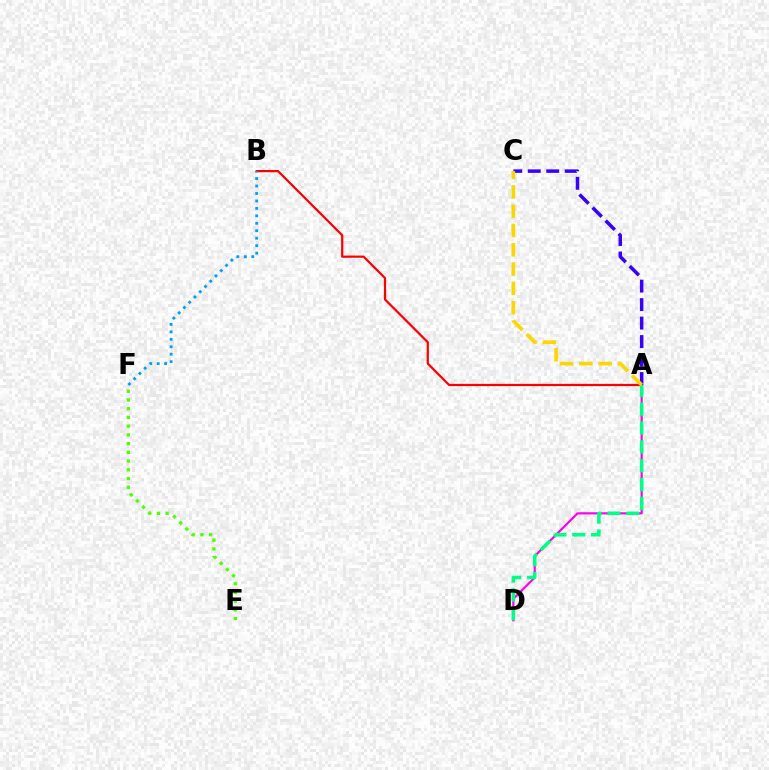{('A', 'D'): [{'color': '#ff00ed', 'line_style': 'solid', 'thickness': 1.56}, {'color': '#00ff86', 'line_style': 'dashed', 'thickness': 2.56}], ('A', 'B'): [{'color': '#ff0000', 'line_style': 'solid', 'thickness': 1.59}], ('A', 'C'): [{'color': '#3700ff', 'line_style': 'dashed', 'thickness': 2.51}, {'color': '#ffd500', 'line_style': 'dashed', 'thickness': 2.62}], ('B', 'F'): [{'color': '#009eff', 'line_style': 'dotted', 'thickness': 2.03}], ('E', 'F'): [{'color': '#4fff00', 'line_style': 'dotted', 'thickness': 2.37}]}